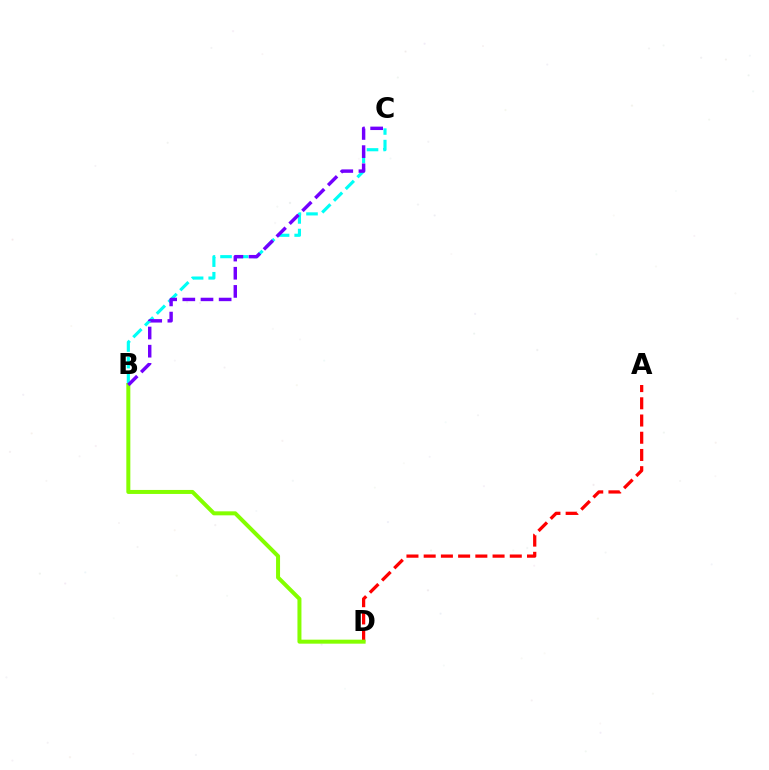{('A', 'D'): [{'color': '#ff0000', 'line_style': 'dashed', 'thickness': 2.34}], ('B', 'C'): [{'color': '#00fff6', 'line_style': 'dashed', 'thickness': 2.26}, {'color': '#7200ff', 'line_style': 'dashed', 'thickness': 2.47}], ('B', 'D'): [{'color': '#84ff00', 'line_style': 'solid', 'thickness': 2.88}]}